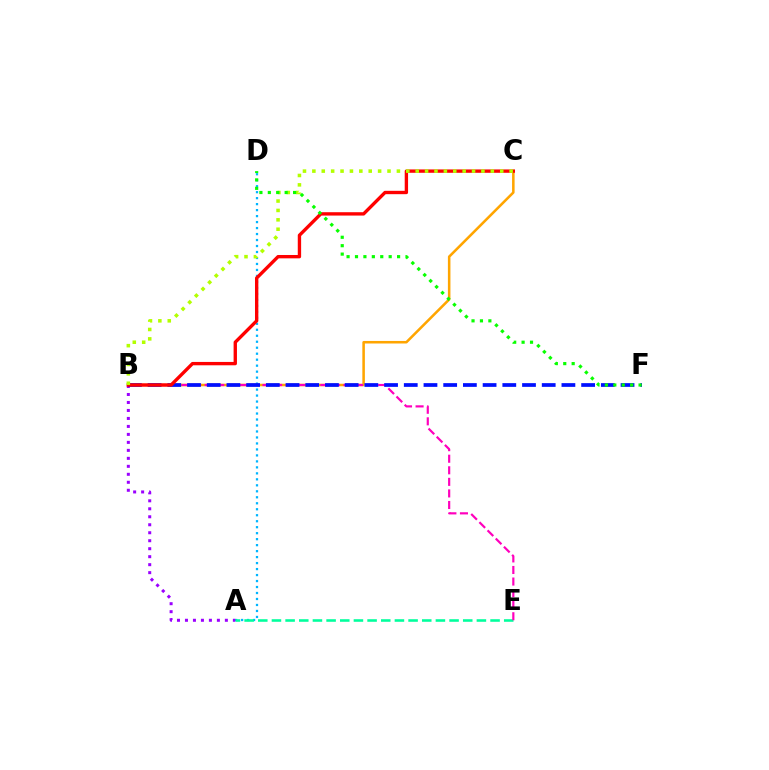{('A', 'D'): [{'color': '#00b5ff', 'line_style': 'dotted', 'thickness': 1.63}], ('B', 'C'): [{'color': '#ffa500', 'line_style': 'solid', 'thickness': 1.83}, {'color': '#ff0000', 'line_style': 'solid', 'thickness': 2.42}, {'color': '#b3ff00', 'line_style': 'dotted', 'thickness': 2.55}], ('A', 'E'): [{'color': '#00ff9d', 'line_style': 'dashed', 'thickness': 1.86}], ('B', 'E'): [{'color': '#ff00bd', 'line_style': 'dashed', 'thickness': 1.57}], ('A', 'B'): [{'color': '#9b00ff', 'line_style': 'dotted', 'thickness': 2.17}], ('B', 'F'): [{'color': '#0010ff', 'line_style': 'dashed', 'thickness': 2.68}], ('D', 'F'): [{'color': '#08ff00', 'line_style': 'dotted', 'thickness': 2.29}]}